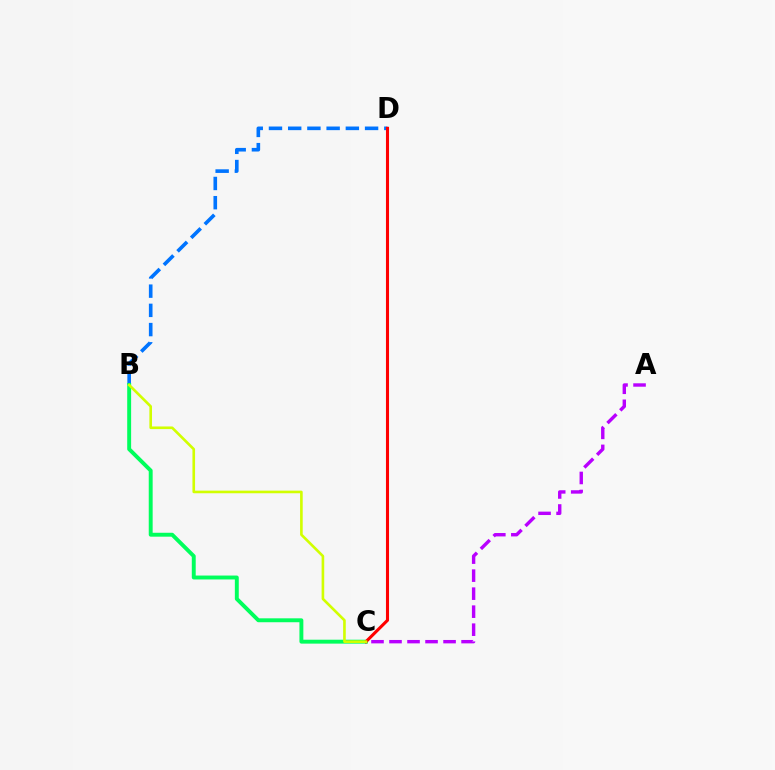{('B', 'D'): [{'color': '#0074ff', 'line_style': 'dashed', 'thickness': 2.61}], ('B', 'C'): [{'color': '#00ff5c', 'line_style': 'solid', 'thickness': 2.82}, {'color': '#d1ff00', 'line_style': 'solid', 'thickness': 1.89}], ('C', 'D'): [{'color': '#ff0000', 'line_style': 'solid', 'thickness': 2.22}], ('A', 'C'): [{'color': '#b900ff', 'line_style': 'dashed', 'thickness': 2.45}]}